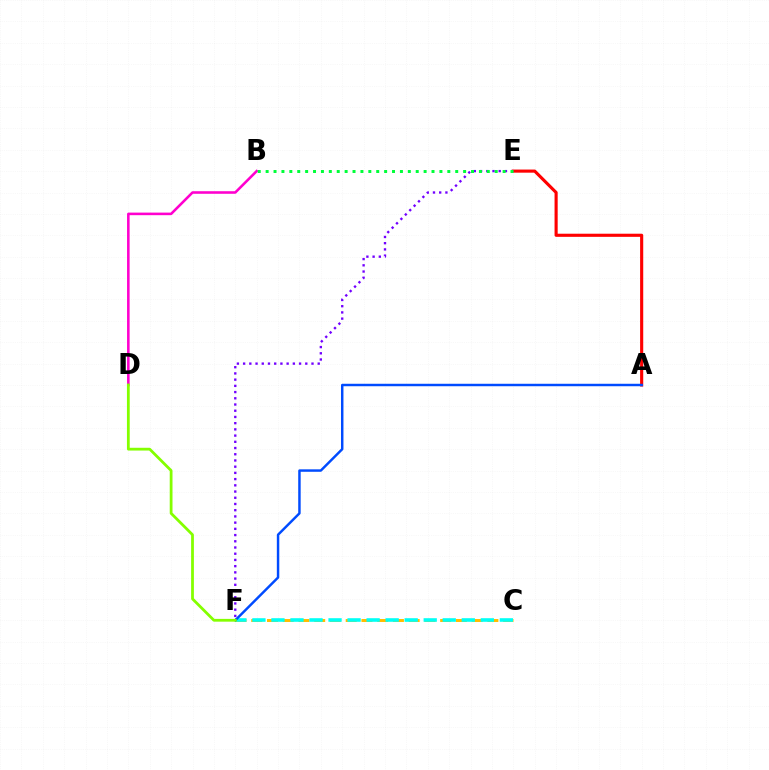{('A', 'E'): [{'color': '#ff0000', 'line_style': 'solid', 'thickness': 2.25}], ('C', 'F'): [{'color': '#ffbd00', 'line_style': 'dashed', 'thickness': 2.14}, {'color': '#00fff6', 'line_style': 'dashed', 'thickness': 2.59}], ('E', 'F'): [{'color': '#7200ff', 'line_style': 'dotted', 'thickness': 1.69}], ('B', 'D'): [{'color': '#ff00cf', 'line_style': 'solid', 'thickness': 1.86}], ('A', 'F'): [{'color': '#004bff', 'line_style': 'solid', 'thickness': 1.77}], ('D', 'F'): [{'color': '#84ff00', 'line_style': 'solid', 'thickness': 2.0}], ('B', 'E'): [{'color': '#00ff39', 'line_style': 'dotted', 'thickness': 2.15}]}